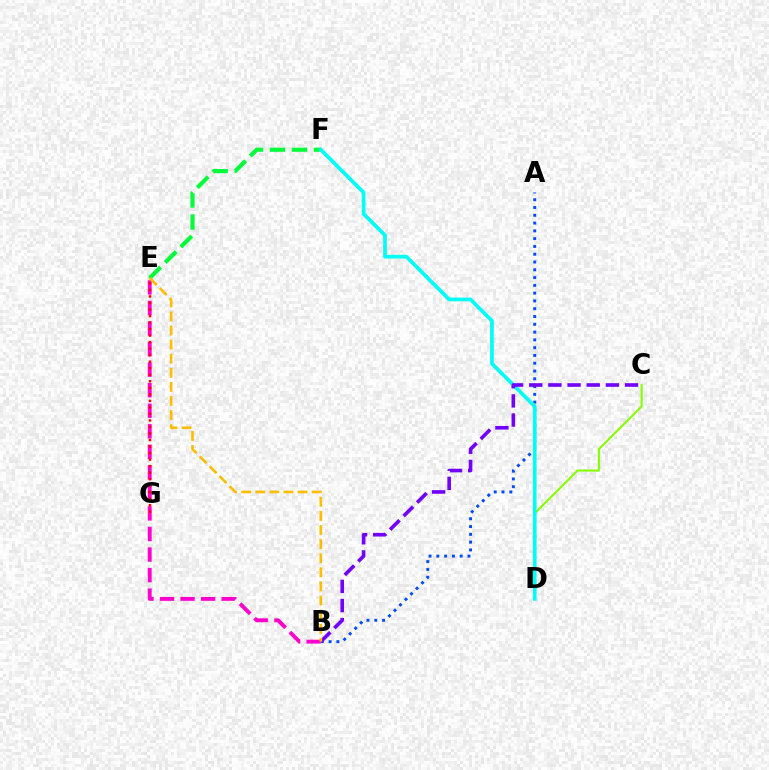{('E', 'F'): [{'color': '#00ff39', 'line_style': 'dashed', 'thickness': 2.99}], ('C', 'D'): [{'color': '#84ff00', 'line_style': 'solid', 'thickness': 1.5}], ('A', 'B'): [{'color': '#004bff', 'line_style': 'dotted', 'thickness': 2.12}], ('D', 'F'): [{'color': '#00fff6', 'line_style': 'solid', 'thickness': 2.67}], ('B', 'E'): [{'color': '#ff00cf', 'line_style': 'dashed', 'thickness': 2.79}, {'color': '#ffbd00', 'line_style': 'dashed', 'thickness': 1.91}], ('E', 'G'): [{'color': '#ff0000', 'line_style': 'dotted', 'thickness': 1.77}], ('B', 'C'): [{'color': '#7200ff', 'line_style': 'dashed', 'thickness': 2.6}]}